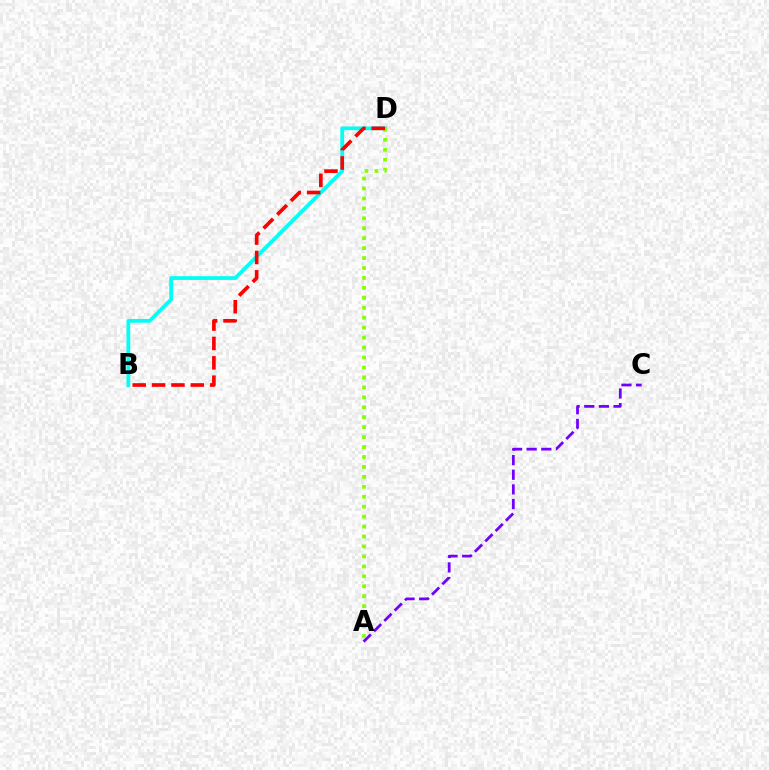{('A', 'C'): [{'color': '#7200ff', 'line_style': 'dashed', 'thickness': 1.99}], ('B', 'D'): [{'color': '#00fff6', 'line_style': 'solid', 'thickness': 2.7}, {'color': '#ff0000', 'line_style': 'dashed', 'thickness': 2.63}], ('A', 'D'): [{'color': '#84ff00', 'line_style': 'dotted', 'thickness': 2.7}]}